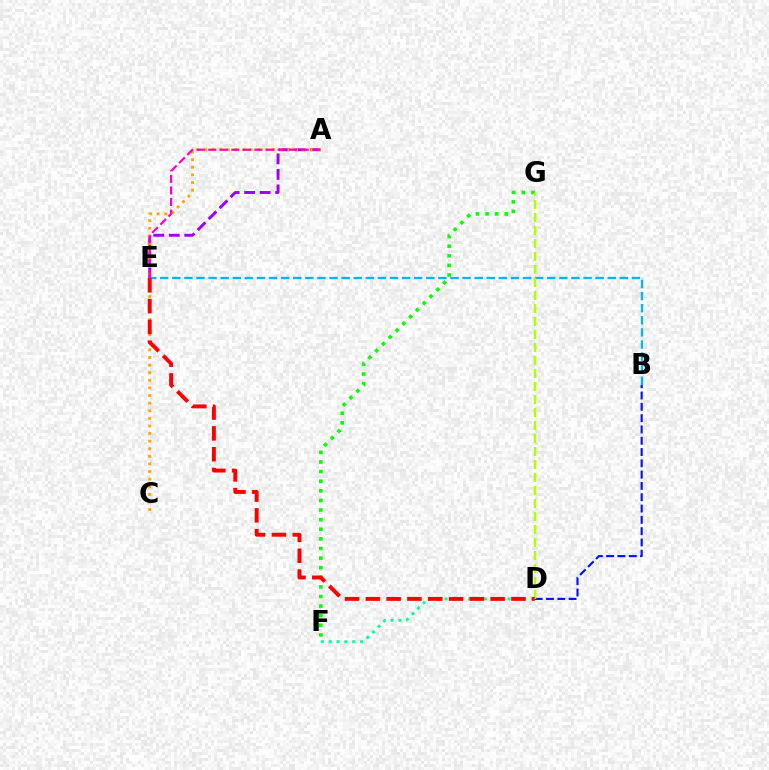{('B', 'D'): [{'color': '#0010ff', 'line_style': 'dashed', 'thickness': 1.54}], ('A', 'E'): [{'color': '#9b00ff', 'line_style': 'dashed', 'thickness': 2.11}, {'color': '#ff00bd', 'line_style': 'dashed', 'thickness': 1.57}], ('F', 'G'): [{'color': '#08ff00', 'line_style': 'dotted', 'thickness': 2.61}], ('A', 'C'): [{'color': '#ffa500', 'line_style': 'dotted', 'thickness': 2.07}], ('B', 'E'): [{'color': '#00b5ff', 'line_style': 'dashed', 'thickness': 1.64}], ('D', 'G'): [{'color': '#b3ff00', 'line_style': 'dashed', 'thickness': 1.77}], ('D', 'F'): [{'color': '#00ff9d', 'line_style': 'dotted', 'thickness': 2.14}], ('D', 'E'): [{'color': '#ff0000', 'line_style': 'dashed', 'thickness': 2.83}]}